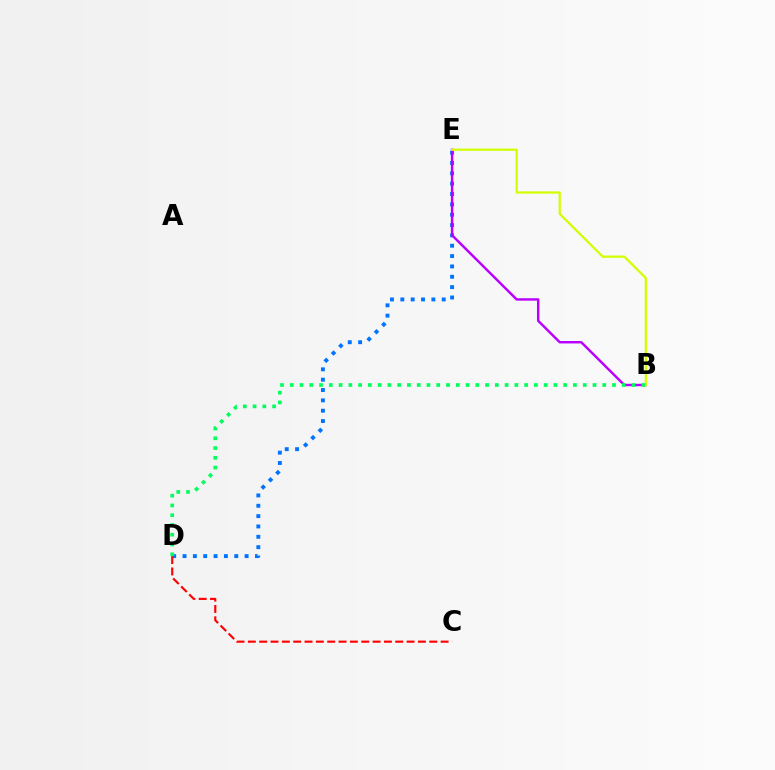{('D', 'E'): [{'color': '#0074ff', 'line_style': 'dotted', 'thickness': 2.81}], ('C', 'D'): [{'color': '#ff0000', 'line_style': 'dashed', 'thickness': 1.54}], ('B', 'E'): [{'color': '#b900ff', 'line_style': 'solid', 'thickness': 1.76}, {'color': '#d1ff00', 'line_style': 'solid', 'thickness': 1.62}], ('B', 'D'): [{'color': '#00ff5c', 'line_style': 'dotted', 'thickness': 2.65}]}